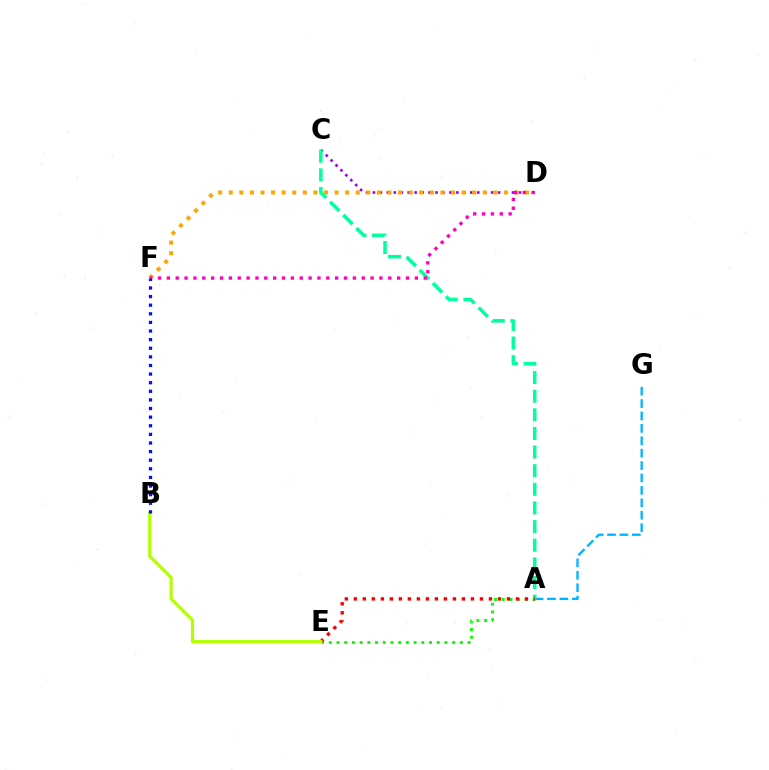{('C', 'D'): [{'color': '#9b00ff', 'line_style': 'dotted', 'thickness': 1.89}], ('D', 'F'): [{'color': '#ffa500', 'line_style': 'dotted', 'thickness': 2.88}, {'color': '#ff00bd', 'line_style': 'dotted', 'thickness': 2.41}], ('A', 'G'): [{'color': '#00b5ff', 'line_style': 'dashed', 'thickness': 1.69}], ('A', 'E'): [{'color': '#08ff00', 'line_style': 'dotted', 'thickness': 2.1}, {'color': '#ff0000', 'line_style': 'dotted', 'thickness': 2.45}], ('A', 'C'): [{'color': '#00ff9d', 'line_style': 'dashed', 'thickness': 2.53}], ('B', 'E'): [{'color': '#b3ff00', 'line_style': 'solid', 'thickness': 2.29}], ('B', 'F'): [{'color': '#0010ff', 'line_style': 'dotted', 'thickness': 2.34}]}